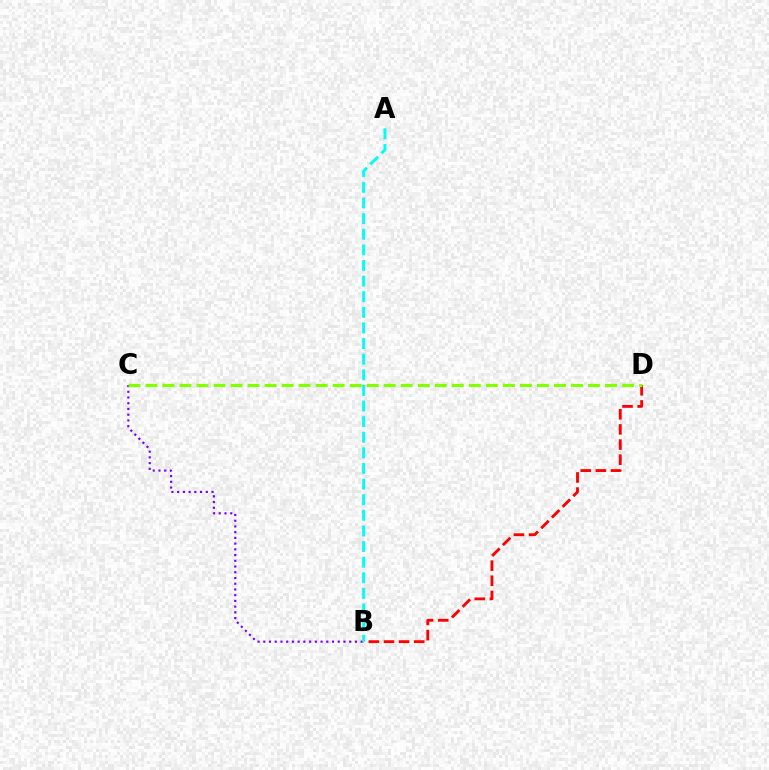{('B', 'D'): [{'color': '#ff0000', 'line_style': 'dashed', 'thickness': 2.06}], ('B', 'C'): [{'color': '#7200ff', 'line_style': 'dotted', 'thickness': 1.56}], ('C', 'D'): [{'color': '#84ff00', 'line_style': 'dashed', 'thickness': 2.31}], ('A', 'B'): [{'color': '#00fff6', 'line_style': 'dashed', 'thickness': 2.12}]}